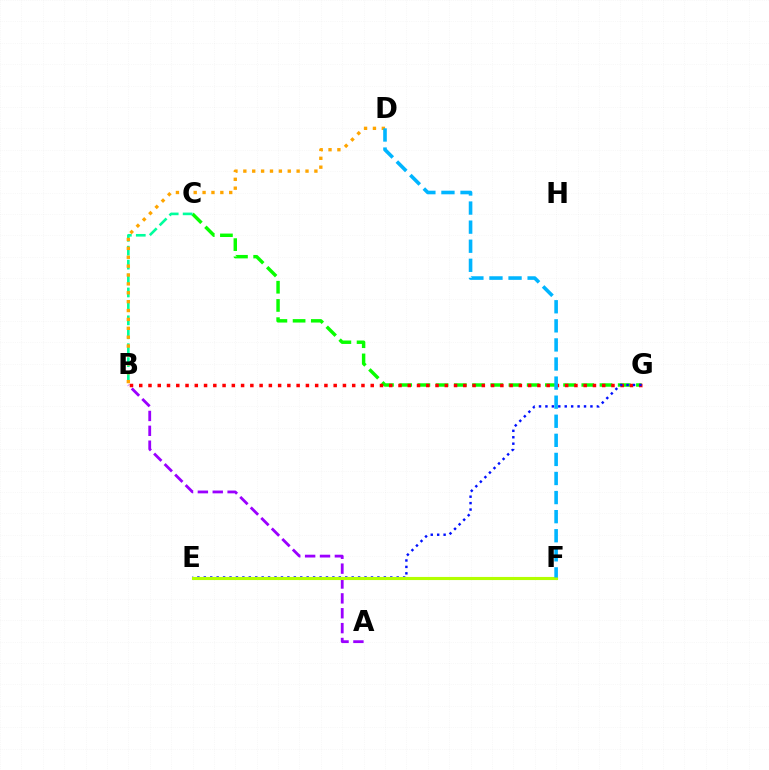{('C', 'G'): [{'color': '#08ff00', 'line_style': 'dashed', 'thickness': 2.47}], ('E', 'F'): [{'color': '#ff00bd', 'line_style': 'solid', 'thickness': 1.83}, {'color': '#b3ff00', 'line_style': 'solid', 'thickness': 2.24}], ('A', 'B'): [{'color': '#9b00ff', 'line_style': 'dashed', 'thickness': 2.02}], ('B', 'G'): [{'color': '#ff0000', 'line_style': 'dotted', 'thickness': 2.52}], ('B', 'C'): [{'color': '#00ff9d', 'line_style': 'dashed', 'thickness': 1.89}], ('E', 'G'): [{'color': '#0010ff', 'line_style': 'dotted', 'thickness': 1.75}], ('B', 'D'): [{'color': '#ffa500', 'line_style': 'dotted', 'thickness': 2.41}], ('D', 'F'): [{'color': '#00b5ff', 'line_style': 'dashed', 'thickness': 2.59}]}